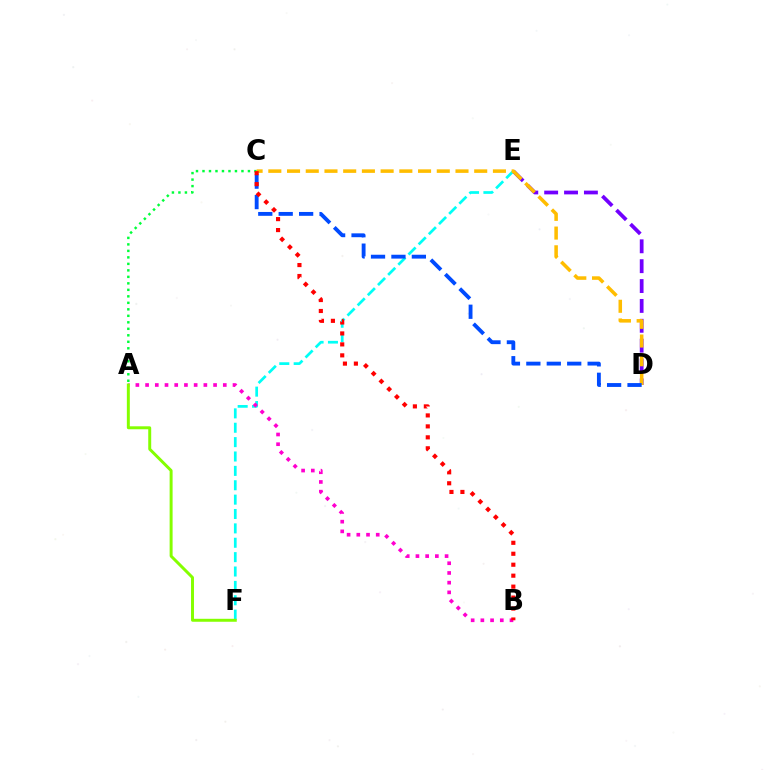{('A', 'C'): [{'color': '#00ff39', 'line_style': 'dotted', 'thickness': 1.76}], ('E', 'F'): [{'color': '#00fff6', 'line_style': 'dashed', 'thickness': 1.95}], ('A', 'B'): [{'color': '#ff00cf', 'line_style': 'dotted', 'thickness': 2.64}], ('D', 'E'): [{'color': '#7200ff', 'line_style': 'dashed', 'thickness': 2.7}], ('A', 'F'): [{'color': '#84ff00', 'line_style': 'solid', 'thickness': 2.13}], ('C', 'D'): [{'color': '#ffbd00', 'line_style': 'dashed', 'thickness': 2.54}, {'color': '#004bff', 'line_style': 'dashed', 'thickness': 2.78}], ('B', 'C'): [{'color': '#ff0000', 'line_style': 'dotted', 'thickness': 2.98}]}